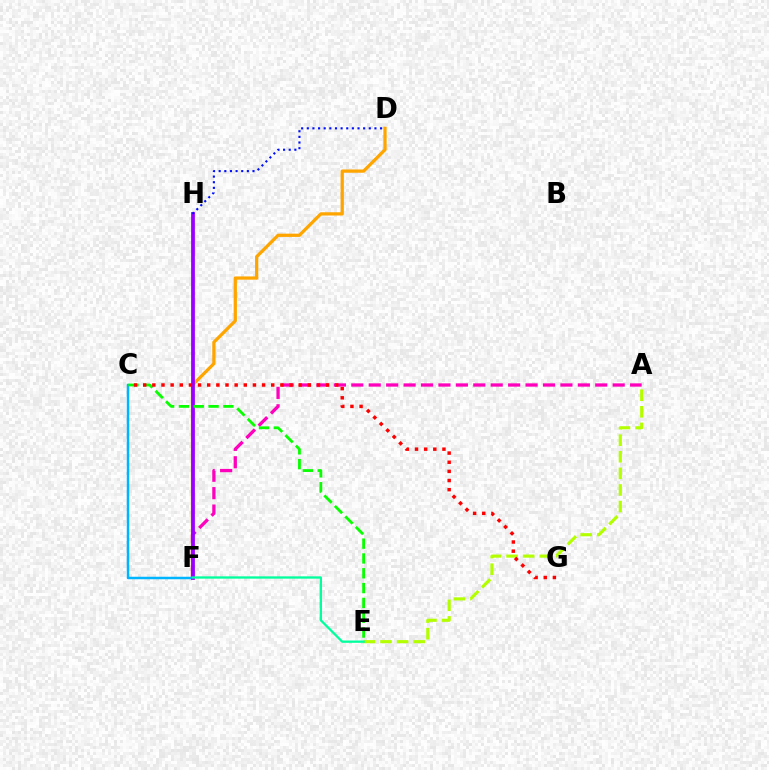{('A', 'E'): [{'color': '#b3ff00', 'line_style': 'dashed', 'thickness': 2.25}], ('D', 'F'): [{'color': '#ffa500', 'line_style': 'solid', 'thickness': 2.34}], ('A', 'F'): [{'color': '#ff00bd', 'line_style': 'dashed', 'thickness': 2.37}], ('C', 'F'): [{'color': '#00b5ff', 'line_style': 'solid', 'thickness': 1.79}], ('F', 'H'): [{'color': '#9b00ff', 'line_style': 'solid', 'thickness': 2.72}], ('C', 'E'): [{'color': '#08ff00', 'line_style': 'dashed', 'thickness': 2.01}], ('C', 'G'): [{'color': '#ff0000', 'line_style': 'dotted', 'thickness': 2.48}], ('D', 'H'): [{'color': '#0010ff', 'line_style': 'dotted', 'thickness': 1.53}], ('E', 'F'): [{'color': '#00ff9d', 'line_style': 'solid', 'thickness': 1.66}]}